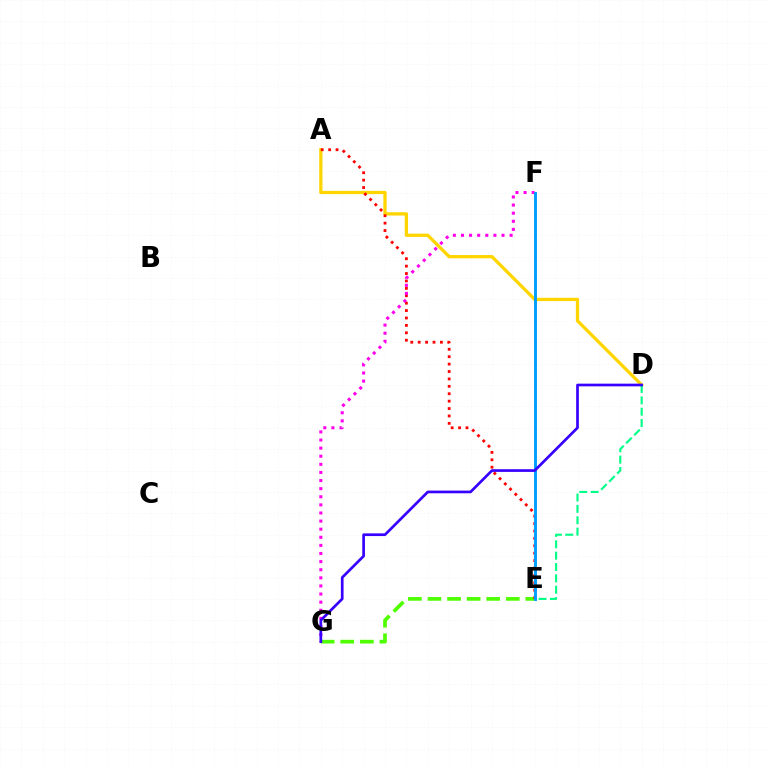{('A', 'D'): [{'color': '#ffd500', 'line_style': 'solid', 'thickness': 2.36}], ('E', 'G'): [{'color': '#4fff00', 'line_style': 'dashed', 'thickness': 2.66}], ('D', 'E'): [{'color': '#00ff86', 'line_style': 'dashed', 'thickness': 1.54}], ('A', 'E'): [{'color': '#ff0000', 'line_style': 'dotted', 'thickness': 2.01}], ('F', 'G'): [{'color': '#ff00ed', 'line_style': 'dotted', 'thickness': 2.2}], ('E', 'F'): [{'color': '#009eff', 'line_style': 'solid', 'thickness': 2.1}], ('D', 'G'): [{'color': '#3700ff', 'line_style': 'solid', 'thickness': 1.94}]}